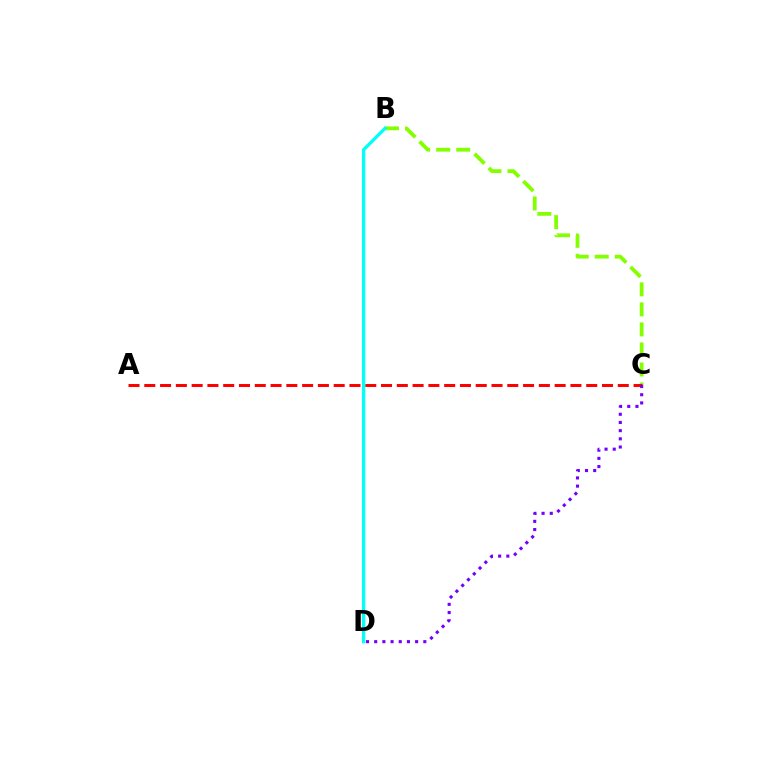{('B', 'C'): [{'color': '#84ff00', 'line_style': 'dashed', 'thickness': 2.72}], ('A', 'C'): [{'color': '#ff0000', 'line_style': 'dashed', 'thickness': 2.14}], ('B', 'D'): [{'color': '#00fff6', 'line_style': 'solid', 'thickness': 2.4}], ('C', 'D'): [{'color': '#7200ff', 'line_style': 'dotted', 'thickness': 2.22}]}